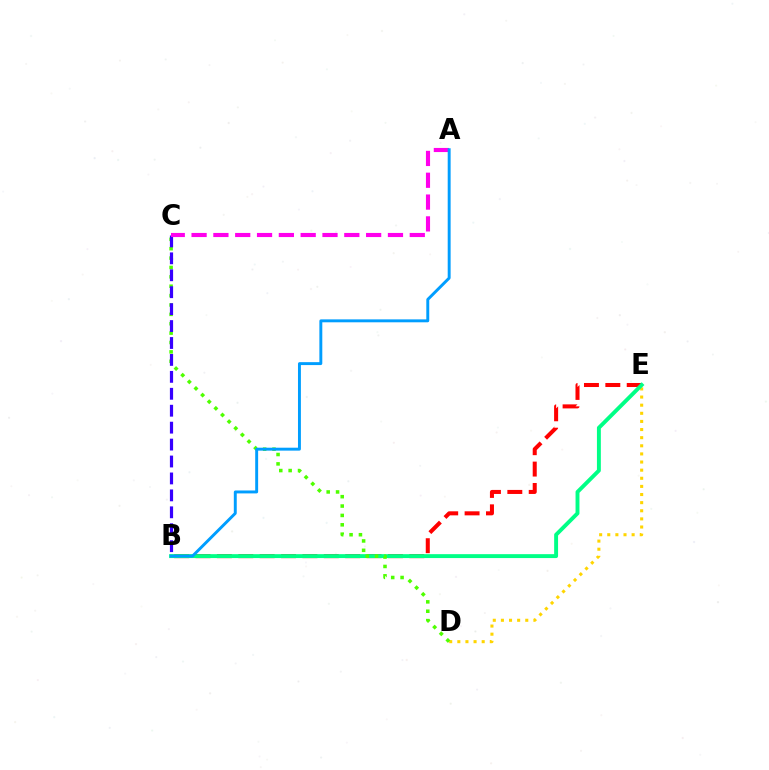{('D', 'E'): [{'color': '#ffd500', 'line_style': 'dotted', 'thickness': 2.21}], ('B', 'E'): [{'color': '#ff0000', 'line_style': 'dashed', 'thickness': 2.9}, {'color': '#00ff86', 'line_style': 'solid', 'thickness': 2.81}], ('C', 'D'): [{'color': '#4fff00', 'line_style': 'dotted', 'thickness': 2.55}], ('B', 'C'): [{'color': '#3700ff', 'line_style': 'dashed', 'thickness': 2.3}], ('A', 'C'): [{'color': '#ff00ed', 'line_style': 'dashed', 'thickness': 2.96}], ('A', 'B'): [{'color': '#009eff', 'line_style': 'solid', 'thickness': 2.11}]}